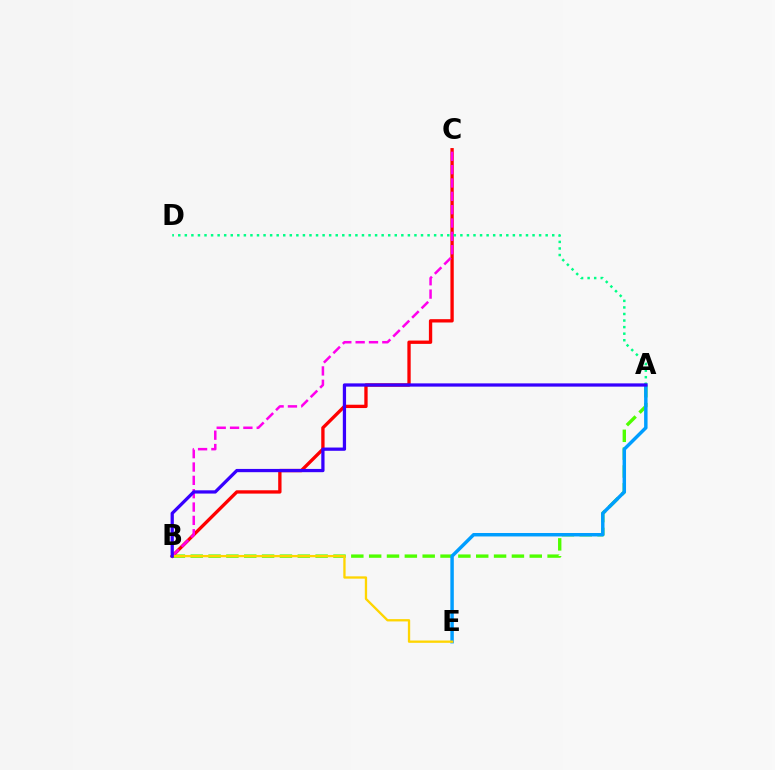{('A', 'B'): [{'color': '#4fff00', 'line_style': 'dashed', 'thickness': 2.42}, {'color': '#3700ff', 'line_style': 'solid', 'thickness': 2.34}], ('B', 'C'): [{'color': '#ff0000', 'line_style': 'solid', 'thickness': 2.39}, {'color': '#ff00ed', 'line_style': 'dashed', 'thickness': 1.81}], ('A', 'E'): [{'color': '#009eff', 'line_style': 'solid', 'thickness': 2.49}], ('A', 'D'): [{'color': '#00ff86', 'line_style': 'dotted', 'thickness': 1.78}], ('B', 'E'): [{'color': '#ffd500', 'line_style': 'solid', 'thickness': 1.67}]}